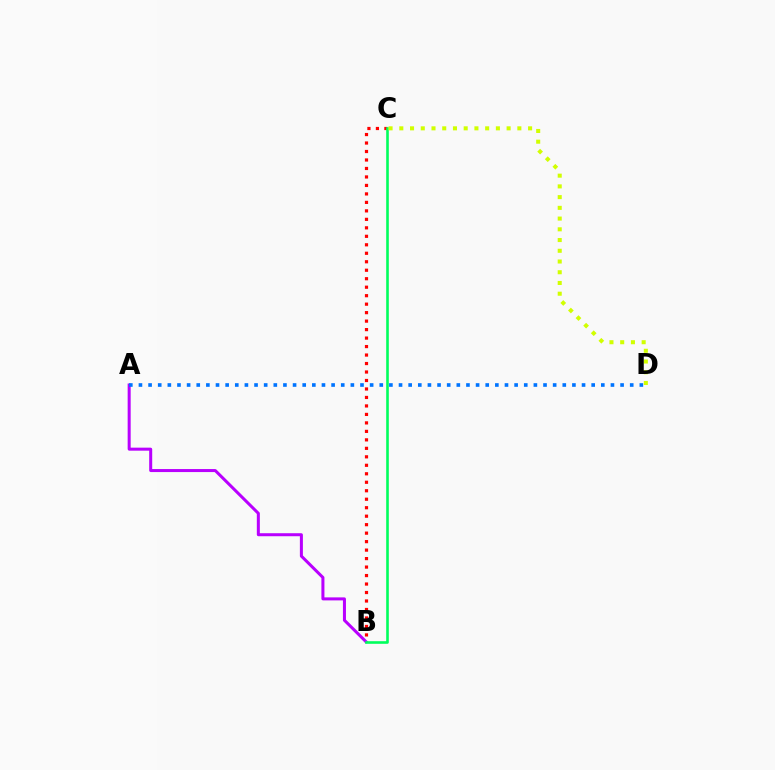{('B', 'C'): [{'color': '#ff0000', 'line_style': 'dotted', 'thickness': 2.3}, {'color': '#00ff5c', 'line_style': 'solid', 'thickness': 1.88}], ('A', 'B'): [{'color': '#b900ff', 'line_style': 'solid', 'thickness': 2.17}], ('C', 'D'): [{'color': '#d1ff00', 'line_style': 'dotted', 'thickness': 2.92}], ('A', 'D'): [{'color': '#0074ff', 'line_style': 'dotted', 'thickness': 2.62}]}